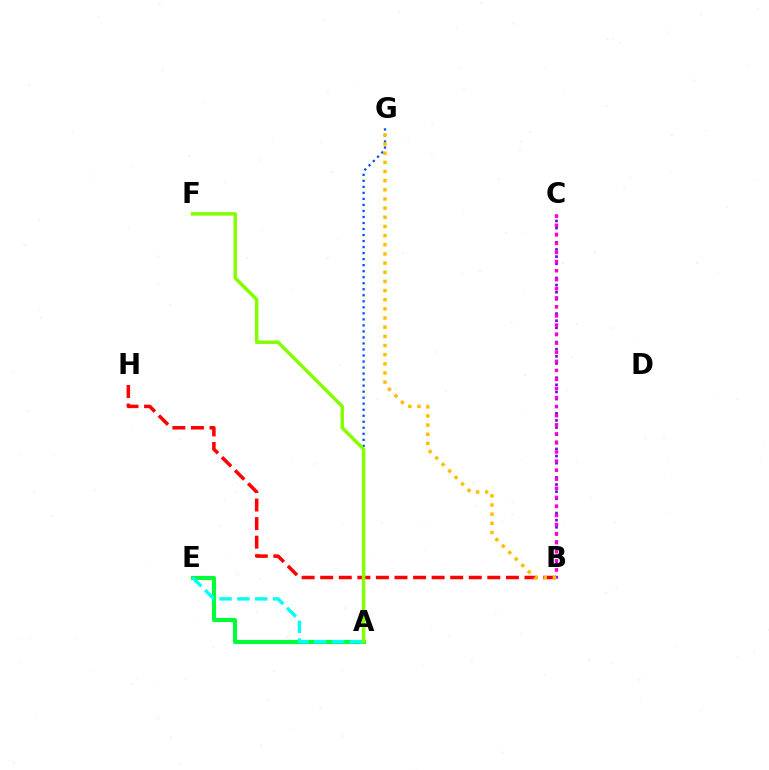{('B', 'H'): [{'color': '#ff0000', 'line_style': 'dashed', 'thickness': 2.52}], ('A', 'G'): [{'color': '#004bff', 'line_style': 'dotted', 'thickness': 1.64}], ('A', 'E'): [{'color': '#00ff39', 'line_style': 'solid', 'thickness': 2.96}, {'color': '#00fff6', 'line_style': 'dashed', 'thickness': 2.42}], ('A', 'F'): [{'color': '#84ff00', 'line_style': 'solid', 'thickness': 2.52}], ('B', 'C'): [{'color': '#7200ff', 'line_style': 'dotted', 'thickness': 1.94}, {'color': '#ff00cf', 'line_style': 'dotted', 'thickness': 2.46}], ('B', 'G'): [{'color': '#ffbd00', 'line_style': 'dotted', 'thickness': 2.49}]}